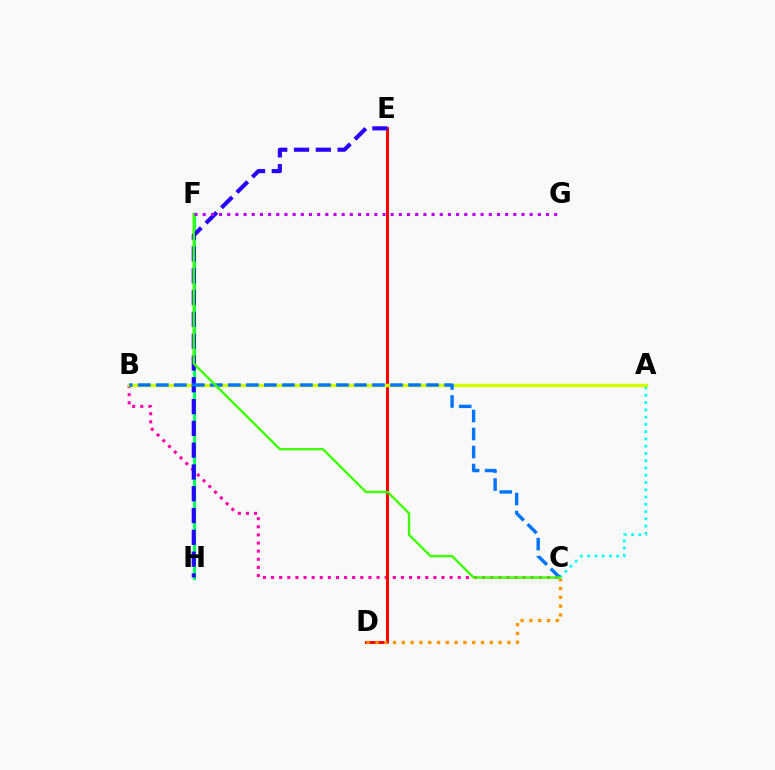{('B', 'C'): [{'color': '#ff00ac', 'line_style': 'dotted', 'thickness': 2.21}, {'color': '#0074ff', 'line_style': 'dashed', 'thickness': 2.45}], ('A', 'C'): [{'color': '#00fff6', 'line_style': 'dotted', 'thickness': 1.97}], ('F', 'H'): [{'color': '#00ff5c', 'line_style': 'solid', 'thickness': 2.31}], ('D', 'E'): [{'color': '#ff0000', 'line_style': 'solid', 'thickness': 2.14}], ('A', 'B'): [{'color': '#d1ff00', 'line_style': 'solid', 'thickness': 2.45}], ('E', 'H'): [{'color': '#2500ff', 'line_style': 'dashed', 'thickness': 2.96}], ('C', 'D'): [{'color': '#ff9400', 'line_style': 'dotted', 'thickness': 2.39}], ('C', 'F'): [{'color': '#3dff00', 'line_style': 'solid', 'thickness': 1.71}], ('F', 'G'): [{'color': '#b900ff', 'line_style': 'dotted', 'thickness': 2.22}]}